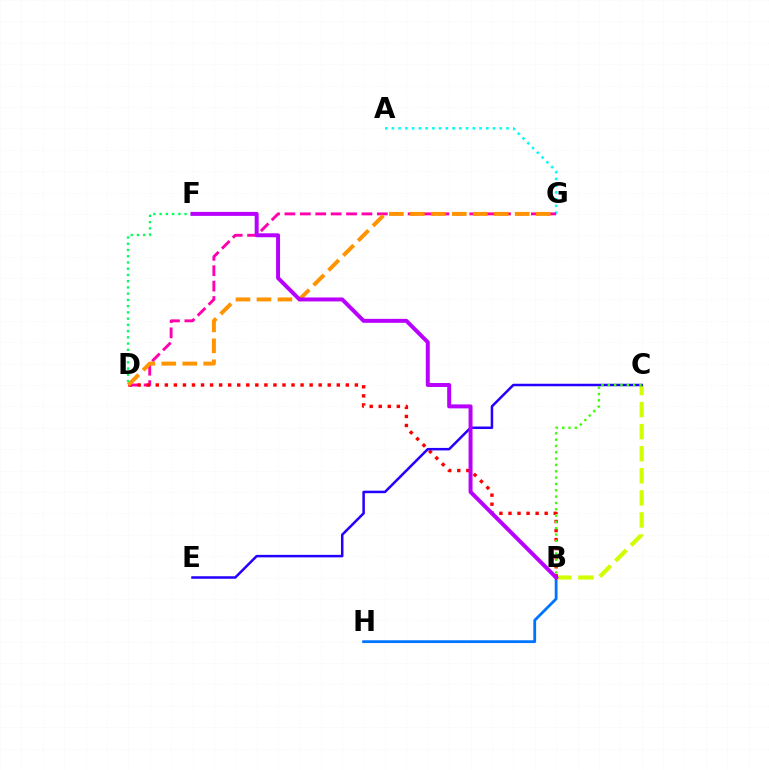{('B', 'C'): [{'color': '#d1ff00', 'line_style': 'dashed', 'thickness': 3.0}, {'color': '#3dff00', 'line_style': 'dotted', 'thickness': 1.72}], ('A', 'G'): [{'color': '#00fff6', 'line_style': 'dotted', 'thickness': 1.83}], ('D', 'G'): [{'color': '#ff00ac', 'line_style': 'dashed', 'thickness': 2.09}, {'color': '#ff9400', 'line_style': 'dashed', 'thickness': 2.85}], ('B', 'D'): [{'color': '#ff0000', 'line_style': 'dotted', 'thickness': 2.46}], ('C', 'E'): [{'color': '#2500ff', 'line_style': 'solid', 'thickness': 1.81}], ('B', 'H'): [{'color': '#0074ff', 'line_style': 'solid', 'thickness': 2.01}], ('D', 'F'): [{'color': '#00ff5c', 'line_style': 'dotted', 'thickness': 1.7}], ('B', 'F'): [{'color': '#b900ff', 'line_style': 'solid', 'thickness': 2.85}]}